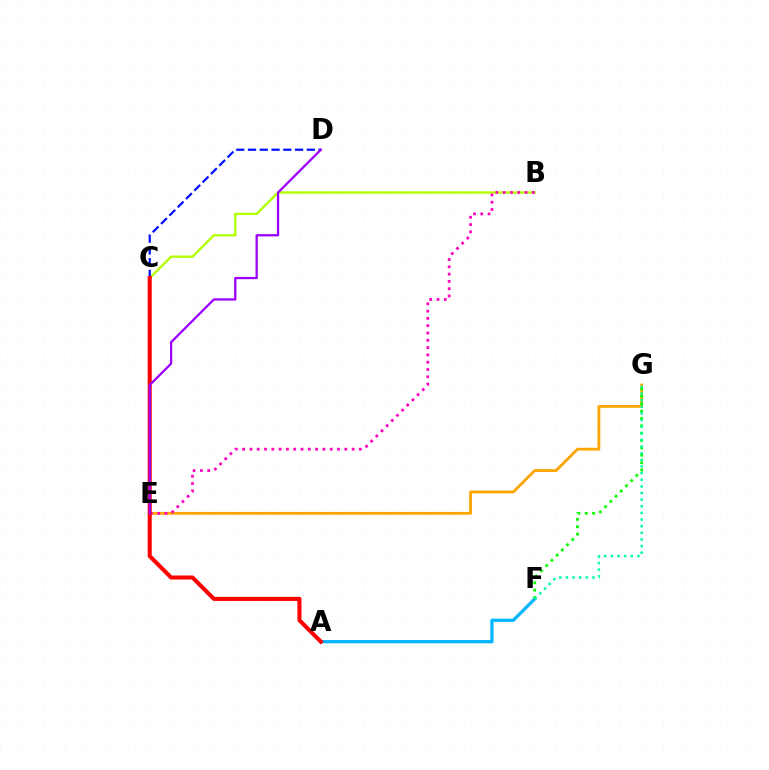{('B', 'C'): [{'color': '#b3ff00', 'line_style': 'solid', 'thickness': 1.68}], ('C', 'D'): [{'color': '#0010ff', 'line_style': 'dashed', 'thickness': 1.6}], ('E', 'G'): [{'color': '#ffa500', 'line_style': 'solid', 'thickness': 2.02}], ('A', 'F'): [{'color': '#00b5ff', 'line_style': 'solid', 'thickness': 2.35}], ('B', 'E'): [{'color': '#ff00bd', 'line_style': 'dotted', 'thickness': 1.98}], ('F', 'G'): [{'color': '#08ff00', 'line_style': 'dotted', 'thickness': 2.0}, {'color': '#00ff9d', 'line_style': 'dotted', 'thickness': 1.8}], ('A', 'C'): [{'color': '#ff0000', 'line_style': 'solid', 'thickness': 2.92}], ('D', 'E'): [{'color': '#9b00ff', 'line_style': 'solid', 'thickness': 1.64}]}